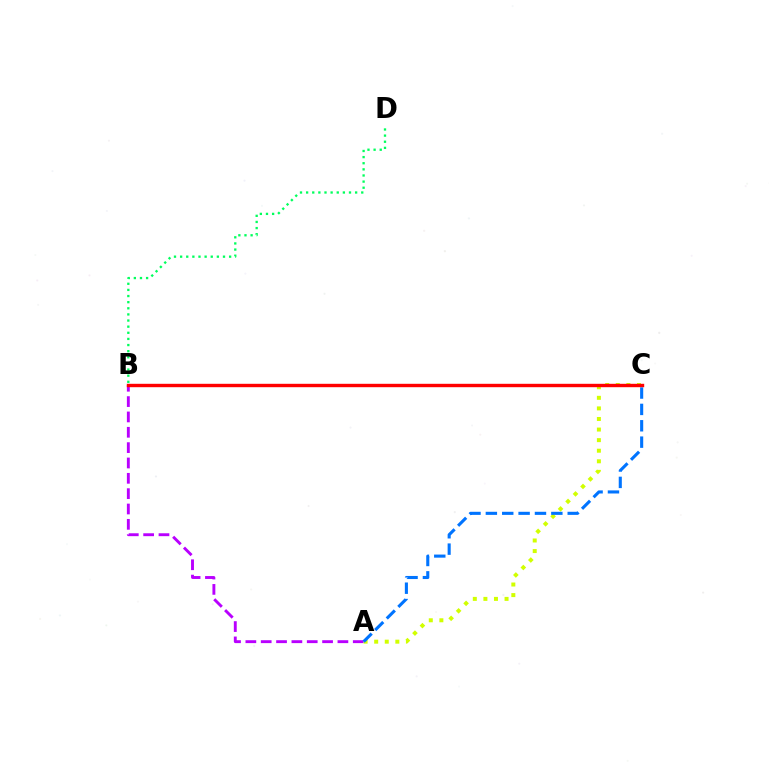{('A', 'B'): [{'color': '#b900ff', 'line_style': 'dashed', 'thickness': 2.08}], ('A', 'C'): [{'color': '#d1ff00', 'line_style': 'dotted', 'thickness': 2.87}, {'color': '#0074ff', 'line_style': 'dashed', 'thickness': 2.22}], ('B', 'C'): [{'color': '#ff0000', 'line_style': 'solid', 'thickness': 2.45}], ('B', 'D'): [{'color': '#00ff5c', 'line_style': 'dotted', 'thickness': 1.66}]}